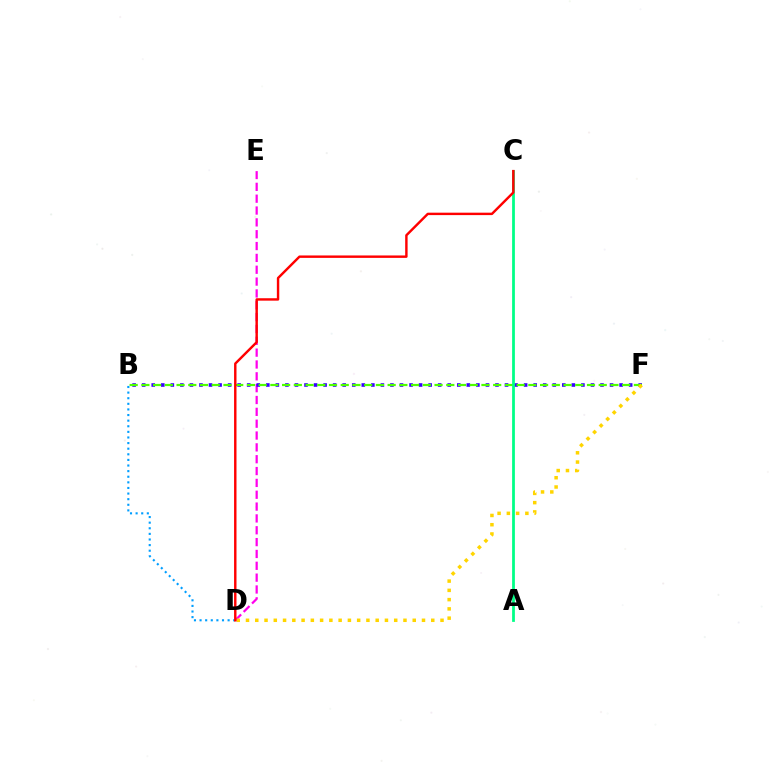{('B', 'D'): [{'color': '#009eff', 'line_style': 'dotted', 'thickness': 1.52}], ('D', 'E'): [{'color': '#ff00ed', 'line_style': 'dashed', 'thickness': 1.61}], ('B', 'F'): [{'color': '#3700ff', 'line_style': 'dotted', 'thickness': 2.59}, {'color': '#4fff00', 'line_style': 'dashed', 'thickness': 1.59}], ('D', 'F'): [{'color': '#ffd500', 'line_style': 'dotted', 'thickness': 2.52}], ('A', 'C'): [{'color': '#00ff86', 'line_style': 'solid', 'thickness': 1.99}], ('C', 'D'): [{'color': '#ff0000', 'line_style': 'solid', 'thickness': 1.75}]}